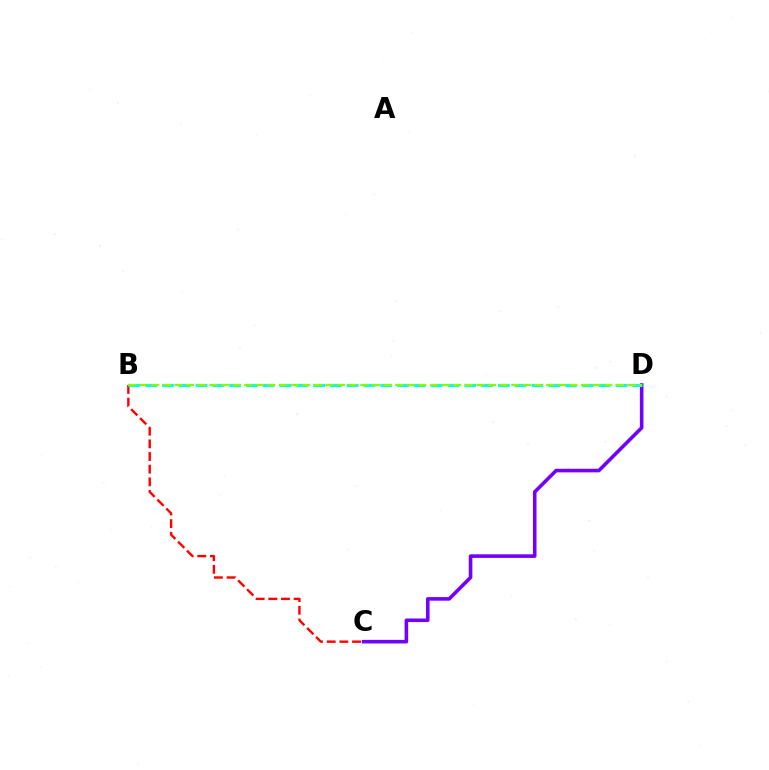{('C', 'D'): [{'color': '#7200ff', 'line_style': 'solid', 'thickness': 2.58}], ('B', 'C'): [{'color': '#ff0000', 'line_style': 'dashed', 'thickness': 1.72}], ('B', 'D'): [{'color': '#00fff6', 'line_style': 'dashed', 'thickness': 2.28}, {'color': '#84ff00', 'line_style': 'dashed', 'thickness': 1.58}]}